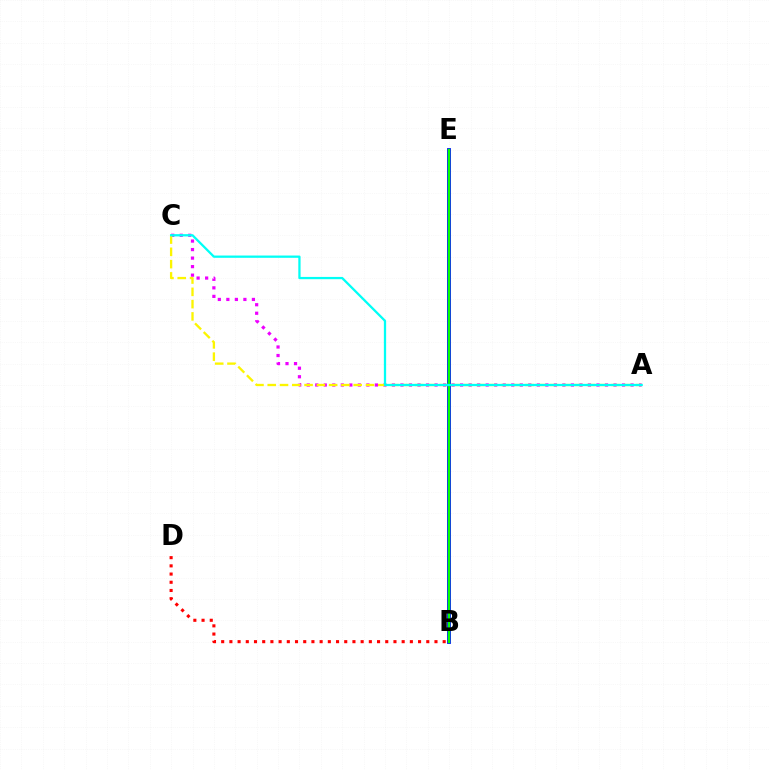{('B', 'D'): [{'color': '#ff0000', 'line_style': 'dotted', 'thickness': 2.23}], ('B', 'E'): [{'color': '#0010ff', 'line_style': 'solid', 'thickness': 2.76}, {'color': '#08ff00', 'line_style': 'solid', 'thickness': 1.68}], ('A', 'C'): [{'color': '#ee00ff', 'line_style': 'dotted', 'thickness': 2.32}, {'color': '#fcf500', 'line_style': 'dashed', 'thickness': 1.67}, {'color': '#00fff6', 'line_style': 'solid', 'thickness': 1.63}]}